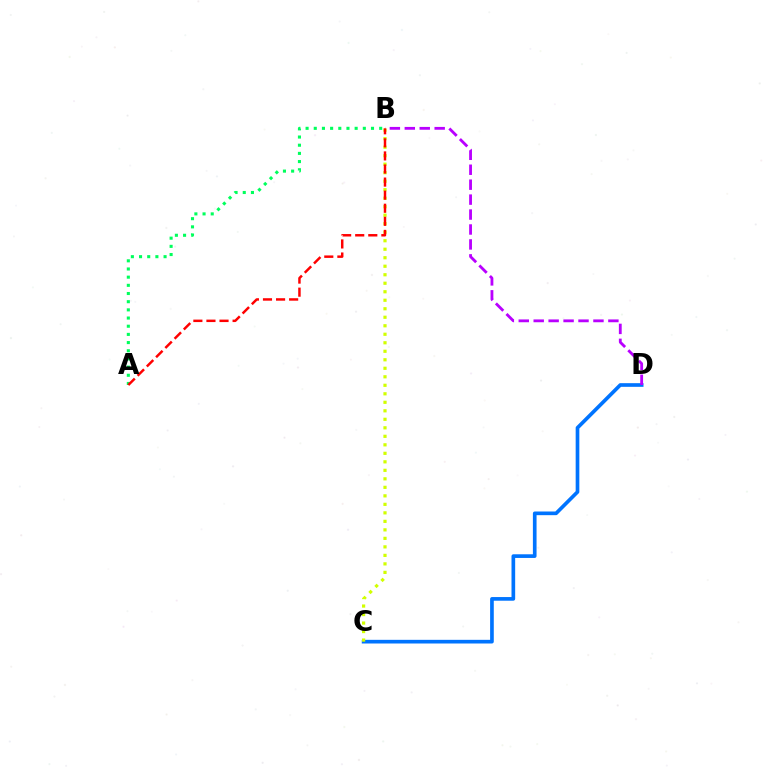{('C', 'D'): [{'color': '#0074ff', 'line_style': 'solid', 'thickness': 2.64}], ('B', 'D'): [{'color': '#b900ff', 'line_style': 'dashed', 'thickness': 2.03}], ('B', 'C'): [{'color': '#d1ff00', 'line_style': 'dotted', 'thickness': 2.31}], ('A', 'B'): [{'color': '#00ff5c', 'line_style': 'dotted', 'thickness': 2.22}, {'color': '#ff0000', 'line_style': 'dashed', 'thickness': 1.78}]}